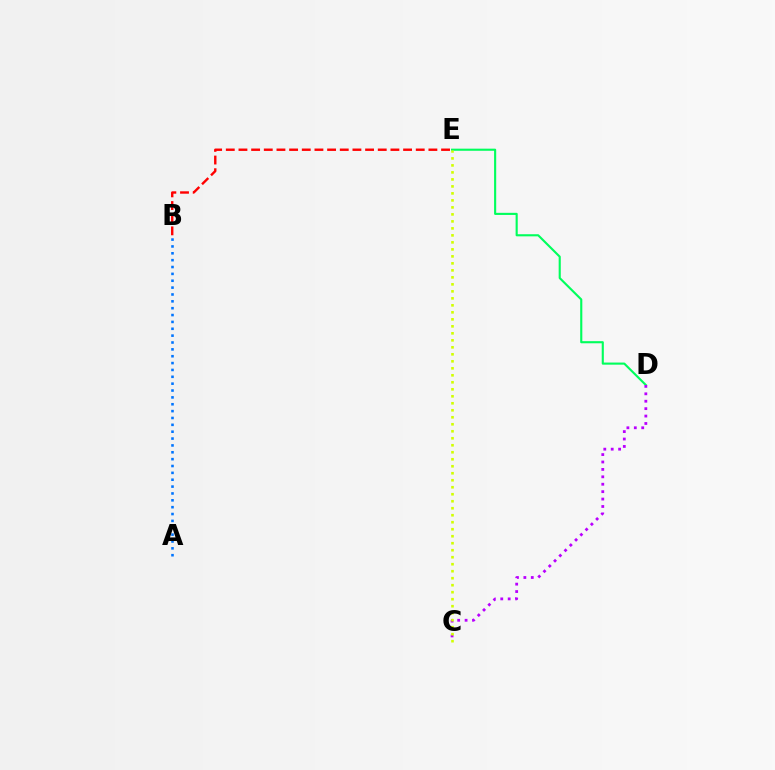{('B', 'E'): [{'color': '#ff0000', 'line_style': 'dashed', 'thickness': 1.72}], ('A', 'B'): [{'color': '#0074ff', 'line_style': 'dotted', 'thickness': 1.86}], ('D', 'E'): [{'color': '#00ff5c', 'line_style': 'solid', 'thickness': 1.53}], ('C', 'D'): [{'color': '#b900ff', 'line_style': 'dotted', 'thickness': 2.01}], ('C', 'E'): [{'color': '#d1ff00', 'line_style': 'dotted', 'thickness': 1.9}]}